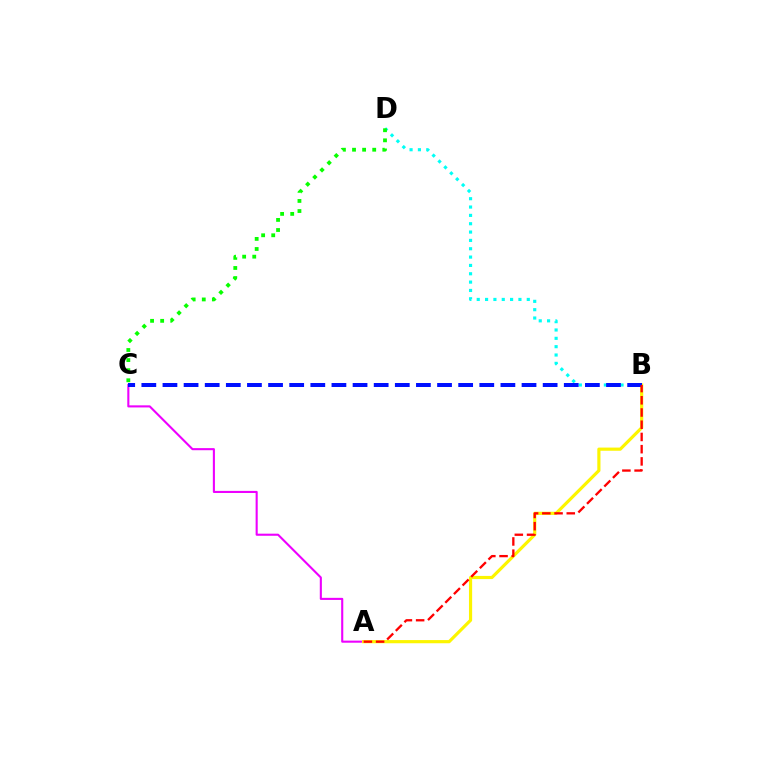{('A', 'C'): [{'color': '#ee00ff', 'line_style': 'solid', 'thickness': 1.51}], ('A', 'B'): [{'color': '#fcf500', 'line_style': 'solid', 'thickness': 2.28}, {'color': '#ff0000', 'line_style': 'dashed', 'thickness': 1.66}], ('B', 'D'): [{'color': '#00fff6', 'line_style': 'dotted', 'thickness': 2.27}], ('B', 'C'): [{'color': '#0010ff', 'line_style': 'dashed', 'thickness': 2.87}], ('C', 'D'): [{'color': '#08ff00', 'line_style': 'dotted', 'thickness': 2.74}]}